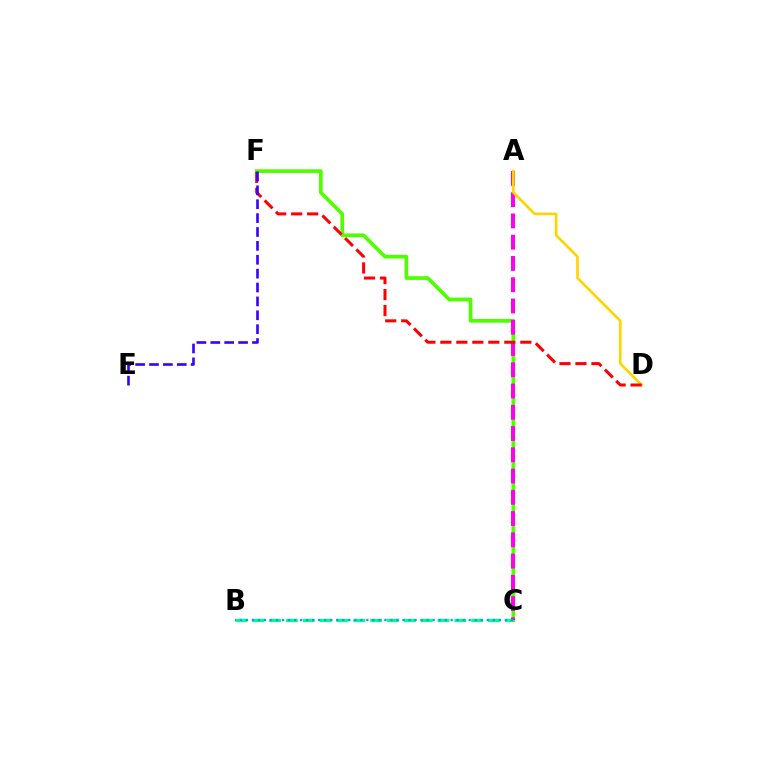{('C', 'F'): [{'color': '#4fff00', 'line_style': 'solid', 'thickness': 2.66}], ('B', 'C'): [{'color': '#00ff86', 'line_style': 'dashed', 'thickness': 2.29}, {'color': '#009eff', 'line_style': 'dotted', 'thickness': 1.64}], ('A', 'C'): [{'color': '#ff00ed', 'line_style': 'dashed', 'thickness': 2.89}], ('A', 'D'): [{'color': '#ffd500', 'line_style': 'solid', 'thickness': 1.91}], ('D', 'F'): [{'color': '#ff0000', 'line_style': 'dashed', 'thickness': 2.17}], ('E', 'F'): [{'color': '#3700ff', 'line_style': 'dashed', 'thickness': 1.89}]}